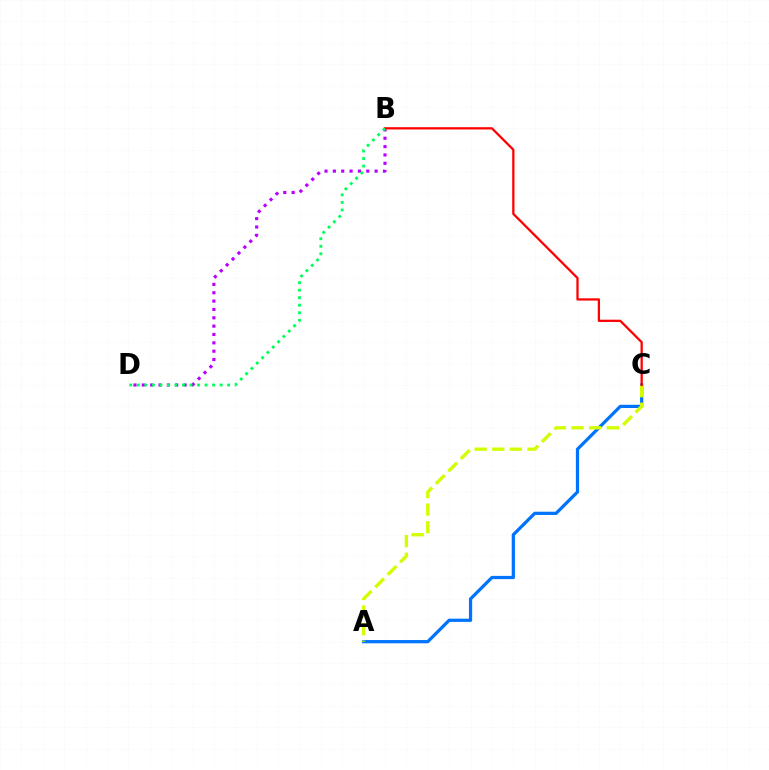{('A', 'C'): [{'color': '#0074ff', 'line_style': 'solid', 'thickness': 2.33}, {'color': '#d1ff00', 'line_style': 'dashed', 'thickness': 2.4}], ('B', 'D'): [{'color': '#b900ff', 'line_style': 'dotted', 'thickness': 2.27}, {'color': '#00ff5c', 'line_style': 'dotted', 'thickness': 2.05}], ('B', 'C'): [{'color': '#ff0000', 'line_style': 'solid', 'thickness': 1.64}]}